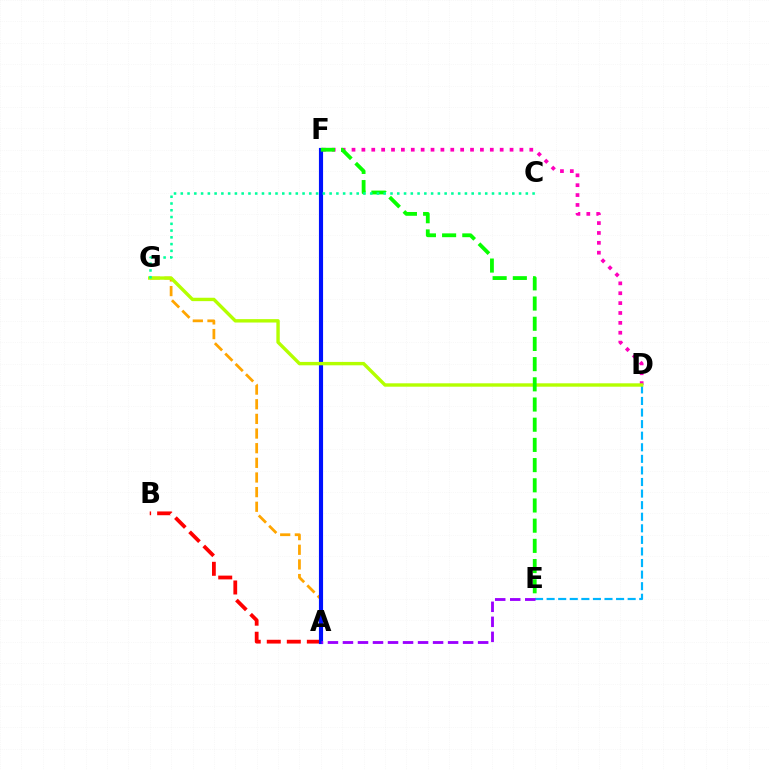{('D', 'F'): [{'color': '#ff00bd', 'line_style': 'dotted', 'thickness': 2.68}], ('A', 'G'): [{'color': '#ffa500', 'line_style': 'dashed', 'thickness': 1.99}], ('A', 'B'): [{'color': '#ff0000', 'line_style': 'dashed', 'thickness': 2.72}], ('D', 'E'): [{'color': '#00b5ff', 'line_style': 'dashed', 'thickness': 1.57}], ('A', 'F'): [{'color': '#0010ff', 'line_style': 'solid', 'thickness': 2.98}], ('D', 'G'): [{'color': '#b3ff00', 'line_style': 'solid', 'thickness': 2.44}], ('A', 'E'): [{'color': '#9b00ff', 'line_style': 'dashed', 'thickness': 2.04}], ('E', 'F'): [{'color': '#08ff00', 'line_style': 'dashed', 'thickness': 2.74}], ('C', 'G'): [{'color': '#00ff9d', 'line_style': 'dotted', 'thickness': 1.84}]}